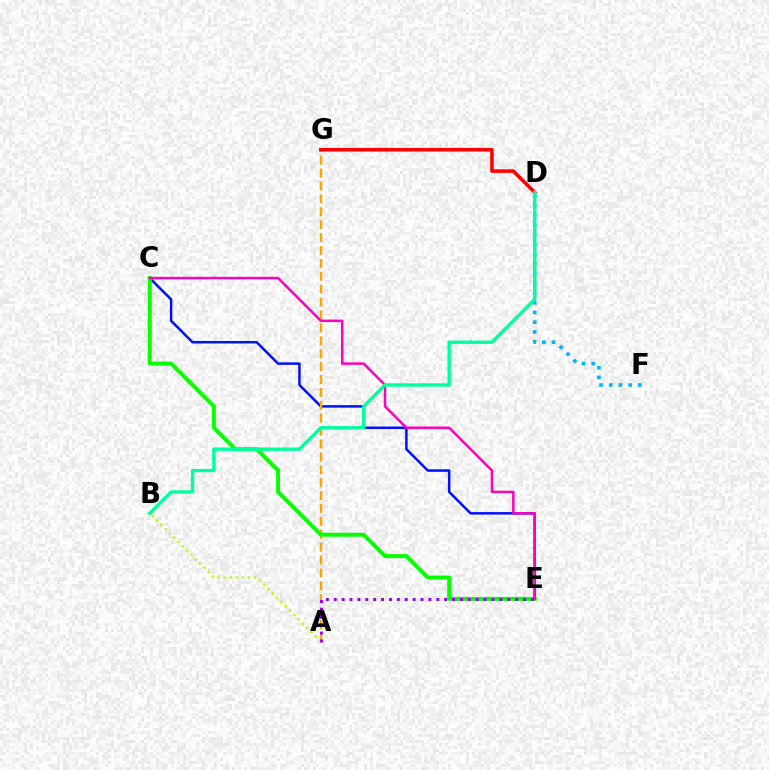{('C', 'E'): [{'color': '#0010ff', 'line_style': 'solid', 'thickness': 1.8}, {'color': '#08ff00', 'line_style': 'solid', 'thickness': 2.86}, {'color': '#ff00bd', 'line_style': 'solid', 'thickness': 1.79}], ('A', 'G'): [{'color': '#ffa500', 'line_style': 'dashed', 'thickness': 1.75}], ('A', 'B'): [{'color': '#b3ff00', 'line_style': 'dotted', 'thickness': 1.65}], ('D', 'F'): [{'color': '#00b5ff', 'line_style': 'dotted', 'thickness': 2.64}], ('D', 'G'): [{'color': '#ff0000', 'line_style': 'solid', 'thickness': 2.56}], ('B', 'D'): [{'color': '#00ff9d', 'line_style': 'solid', 'thickness': 2.42}], ('A', 'E'): [{'color': '#9b00ff', 'line_style': 'dotted', 'thickness': 2.14}]}